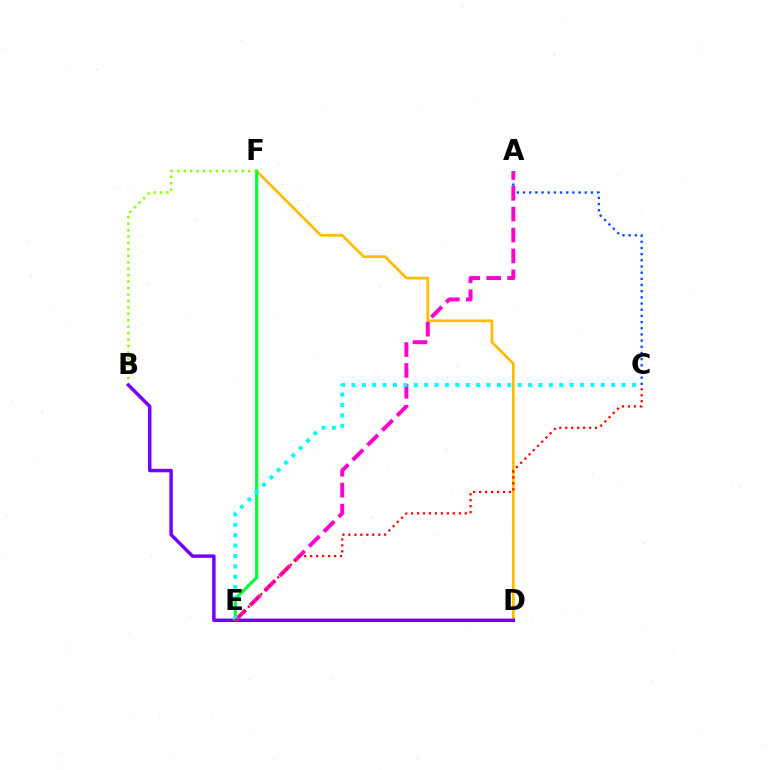{('D', 'F'): [{'color': '#ffbd00', 'line_style': 'solid', 'thickness': 1.97}], ('E', 'F'): [{'color': '#00ff39', 'line_style': 'solid', 'thickness': 2.29}], ('B', 'F'): [{'color': '#84ff00', 'line_style': 'dotted', 'thickness': 1.75}], ('B', 'D'): [{'color': '#7200ff', 'line_style': 'solid', 'thickness': 2.48}], ('A', 'C'): [{'color': '#004bff', 'line_style': 'dotted', 'thickness': 1.68}], ('A', 'E'): [{'color': '#ff00cf', 'line_style': 'dashed', 'thickness': 2.84}], ('C', 'E'): [{'color': '#00fff6', 'line_style': 'dotted', 'thickness': 2.82}, {'color': '#ff0000', 'line_style': 'dotted', 'thickness': 1.62}]}